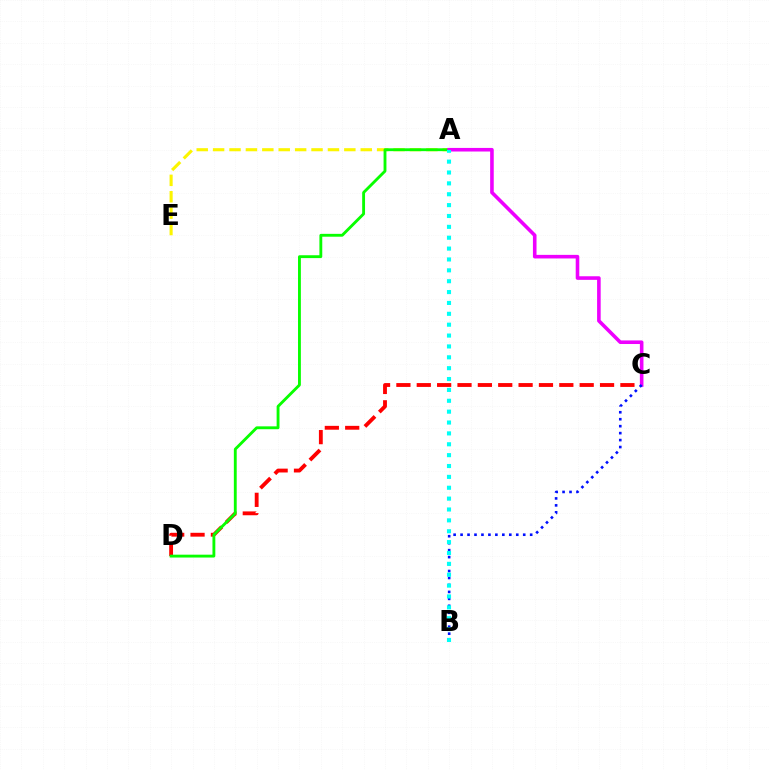{('A', 'E'): [{'color': '#fcf500', 'line_style': 'dashed', 'thickness': 2.23}], ('C', 'D'): [{'color': '#ff0000', 'line_style': 'dashed', 'thickness': 2.77}], ('A', 'D'): [{'color': '#08ff00', 'line_style': 'solid', 'thickness': 2.06}], ('A', 'C'): [{'color': '#ee00ff', 'line_style': 'solid', 'thickness': 2.58}], ('B', 'C'): [{'color': '#0010ff', 'line_style': 'dotted', 'thickness': 1.89}], ('A', 'B'): [{'color': '#00fff6', 'line_style': 'dotted', 'thickness': 2.95}]}